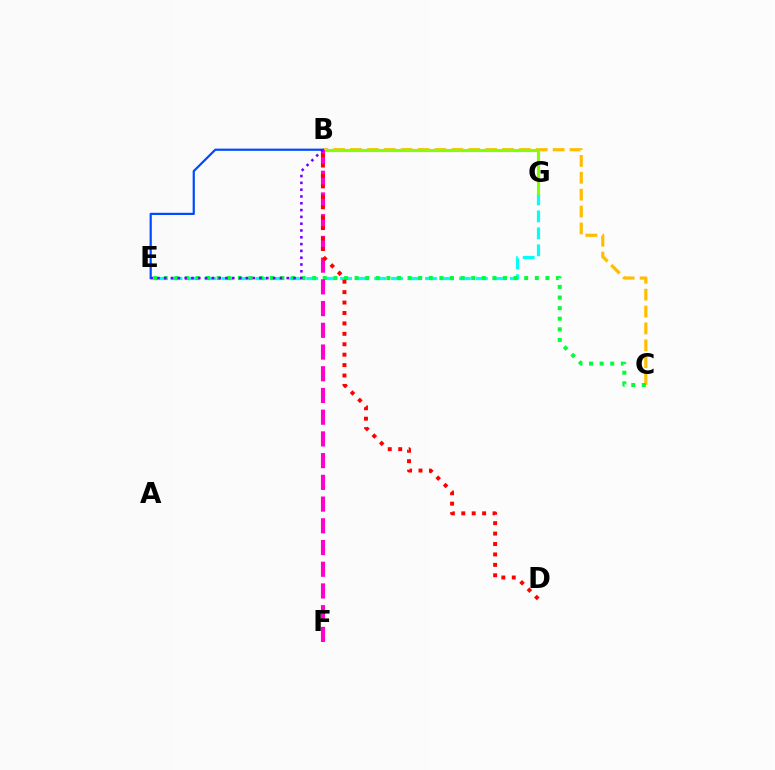{('B', 'C'): [{'color': '#ffbd00', 'line_style': 'dashed', 'thickness': 2.29}], ('E', 'G'): [{'color': '#00fff6', 'line_style': 'dashed', 'thickness': 2.3}], ('B', 'G'): [{'color': '#84ff00', 'line_style': 'solid', 'thickness': 2.24}], ('C', 'E'): [{'color': '#00ff39', 'line_style': 'dotted', 'thickness': 2.88}], ('B', 'E'): [{'color': '#004bff', 'line_style': 'solid', 'thickness': 1.59}, {'color': '#7200ff', 'line_style': 'dotted', 'thickness': 1.85}], ('B', 'F'): [{'color': '#ff00cf', 'line_style': 'dashed', 'thickness': 2.95}], ('B', 'D'): [{'color': '#ff0000', 'line_style': 'dotted', 'thickness': 2.83}]}